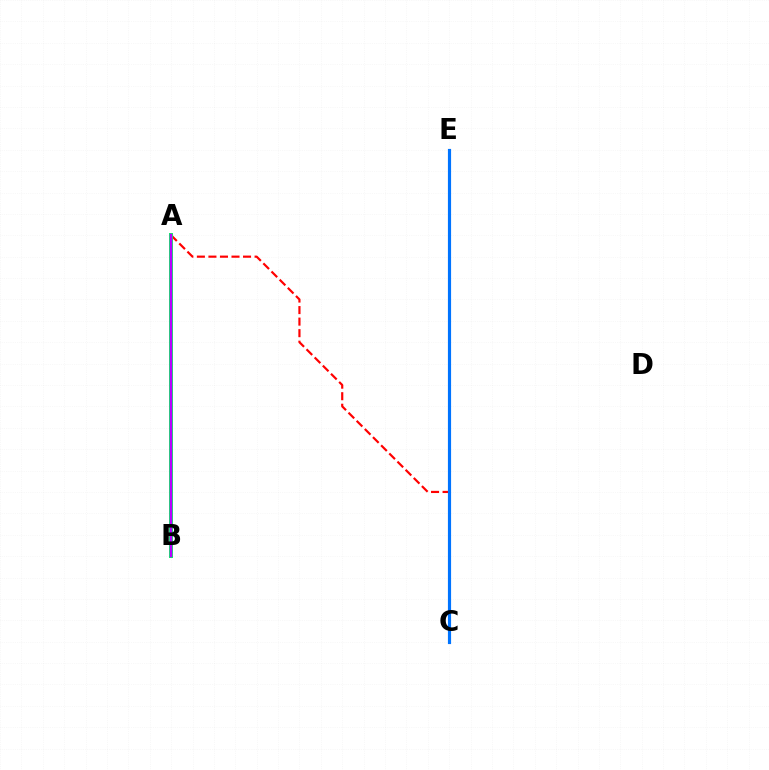{('A', 'C'): [{'color': '#ff0000', 'line_style': 'dashed', 'thickness': 1.57}], ('A', 'B'): [{'color': '#d1ff00', 'line_style': 'dashed', 'thickness': 2.15}, {'color': '#00ff5c', 'line_style': 'solid', 'thickness': 2.86}, {'color': '#b900ff', 'line_style': 'solid', 'thickness': 1.79}], ('C', 'E'): [{'color': '#0074ff', 'line_style': 'solid', 'thickness': 2.28}]}